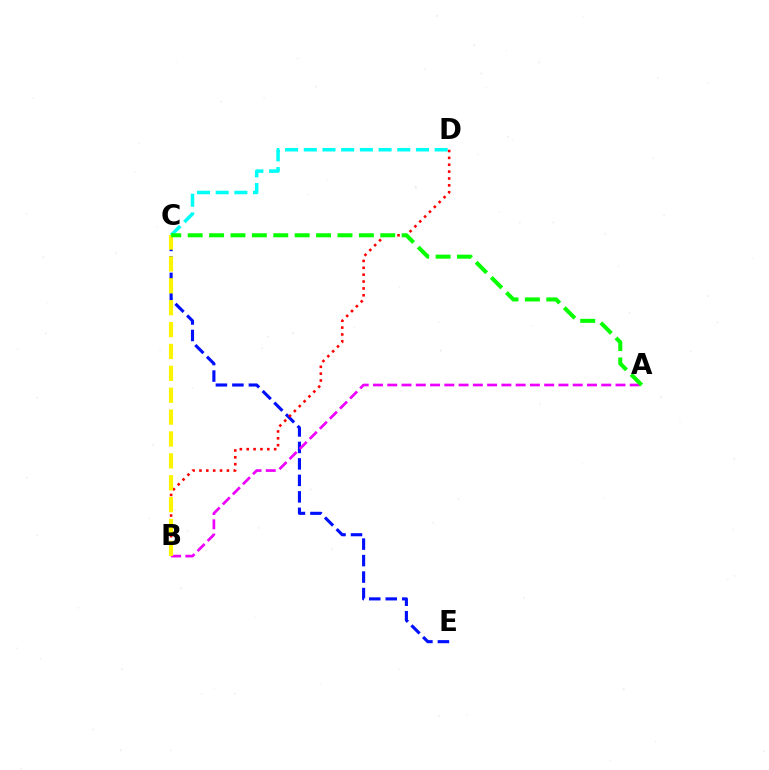{('C', 'D'): [{'color': '#00fff6', 'line_style': 'dashed', 'thickness': 2.54}], ('C', 'E'): [{'color': '#0010ff', 'line_style': 'dashed', 'thickness': 2.24}], ('A', 'B'): [{'color': '#ee00ff', 'line_style': 'dashed', 'thickness': 1.94}], ('B', 'D'): [{'color': '#ff0000', 'line_style': 'dotted', 'thickness': 1.87}], ('B', 'C'): [{'color': '#fcf500', 'line_style': 'dashed', 'thickness': 2.97}], ('A', 'C'): [{'color': '#08ff00', 'line_style': 'dashed', 'thickness': 2.91}]}